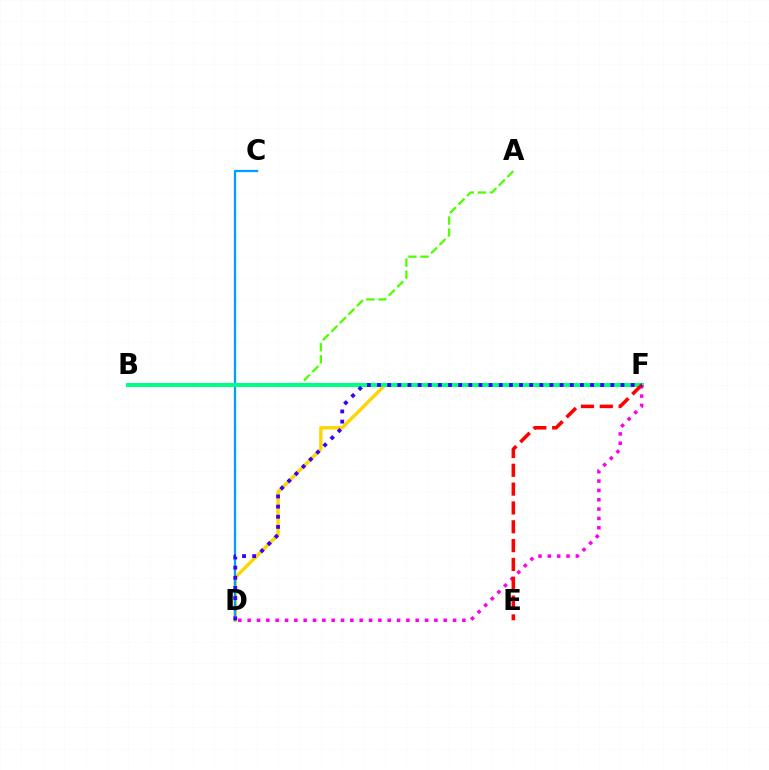{('A', 'B'): [{'color': '#4fff00', 'line_style': 'dashed', 'thickness': 1.64}], ('D', 'F'): [{'color': '#ffd500', 'line_style': 'solid', 'thickness': 2.42}, {'color': '#ff00ed', 'line_style': 'dotted', 'thickness': 2.54}, {'color': '#3700ff', 'line_style': 'dotted', 'thickness': 2.76}], ('C', 'D'): [{'color': '#009eff', 'line_style': 'solid', 'thickness': 1.65}], ('B', 'F'): [{'color': '#00ff86', 'line_style': 'solid', 'thickness': 2.89}], ('E', 'F'): [{'color': '#ff0000', 'line_style': 'dashed', 'thickness': 2.56}]}